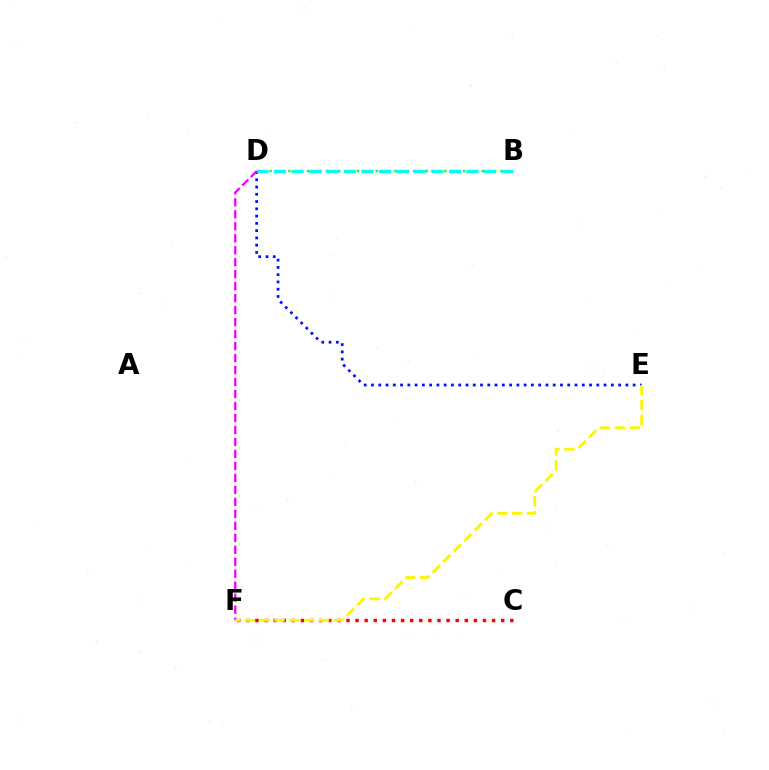{('D', 'E'): [{'color': '#0010ff', 'line_style': 'dotted', 'thickness': 1.97}], ('D', 'F'): [{'color': '#ee00ff', 'line_style': 'dashed', 'thickness': 1.63}], ('B', 'D'): [{'color': '#08ff00', 'line_style': 'dotted', 'thickness': 1.7}, {'color': '#00fff6', 'line_style': 'dashed', 'thickness': 2.38}], ('C', 'F'): [{'color': '#ff0000', 'line_style': 'dotted', 'thickness': 2.47}], ('E', 'F'): [{'color': '#fcf500', 'line_style': 'dashed', 'thickness': 2.02}]}